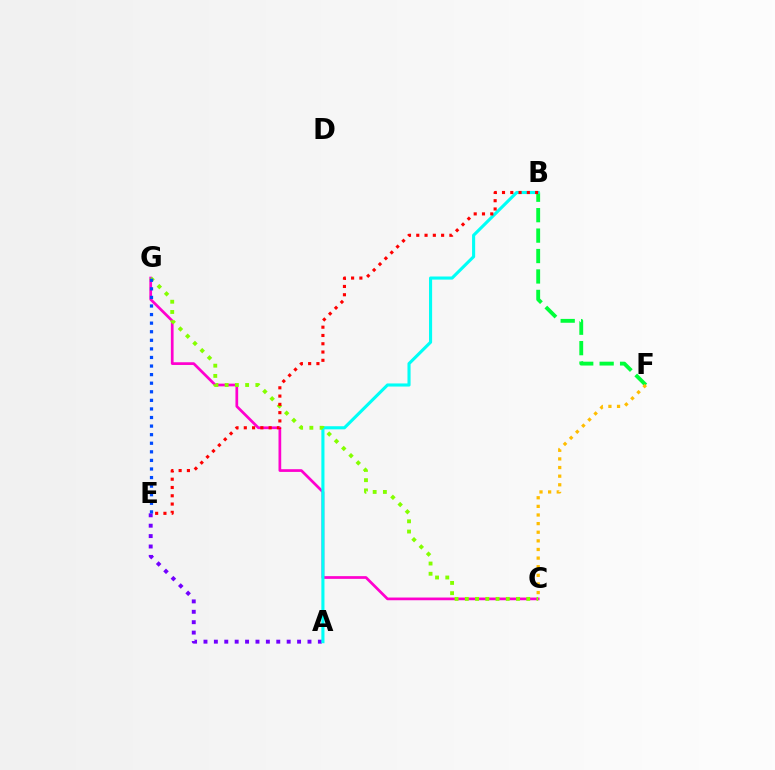{('B', 'F'): [{'color': '#00ff39', 'line_style': 'dashed', 'thickness': 2.78}], ('C', 'G'): [{'color': '#ff00cf', 'line_style': 'solid', 'thickness': 1.96}, {'color': '#84ff00', 'line_style': 'dotted', 'thickness': 2.78}], ('A', 'E'): [{'color': '#7200ff', 'line_style': 'dotted', 'thickness': 2.83}], ('A', 'B'): [{'color': '#00fff6', 'line_style': 'solid', 'thickness': 2.24}], ('B', 'E'): [{'color': '#ff0000', 'line_style': 'dotted', 'thickness': 2.25}], ('C', 'F'): [{'color': '#ffbd00', 'line_style': 'dotted', 'thickness': 2.34}], ('E', 'G'): [{'color': '#004bff', 'line_style': 'dotted', 'thickness': 2.33}]}